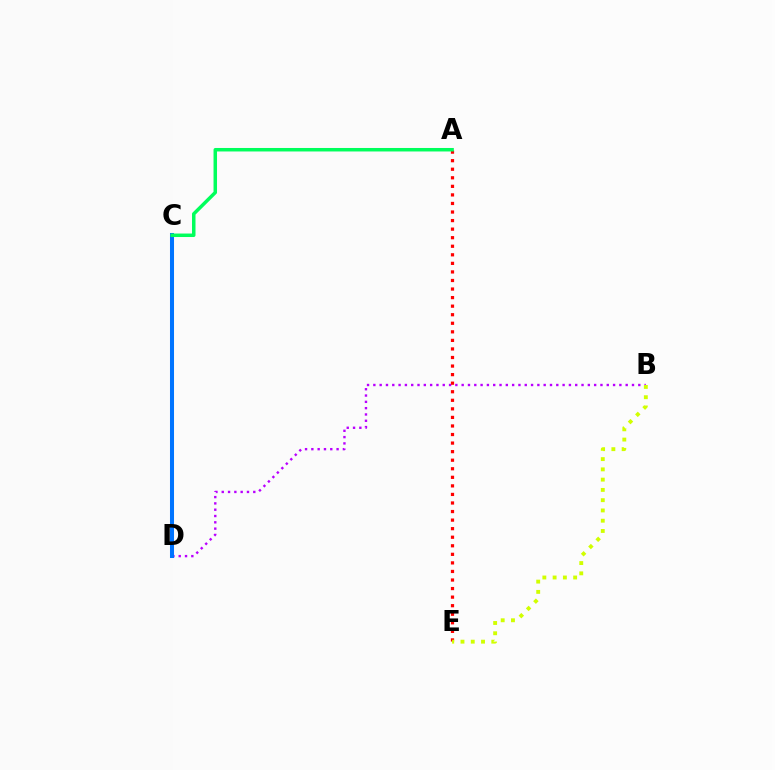{('B', 'D'): [{'color': '#b900ff', 'line_style': 'dotted', 'thickness': 1.71}], ('C', 'D'): [{'color': '#0074ff', 'line_style': 'solid', 'thickness': 2.91}], ('A', 'E'): [{'color': '#ff0000', 'line_style': 'dotted', 'thickness': 2.33}], ('B', 'E'): [{'color': '#d1ff00', 'line_style': 'dotted', 'thickness': 2.79}], ('A', 'C'): [{'color': '#00ff5c', 'line_style': 'solid', 'thickness': 2.51}]}